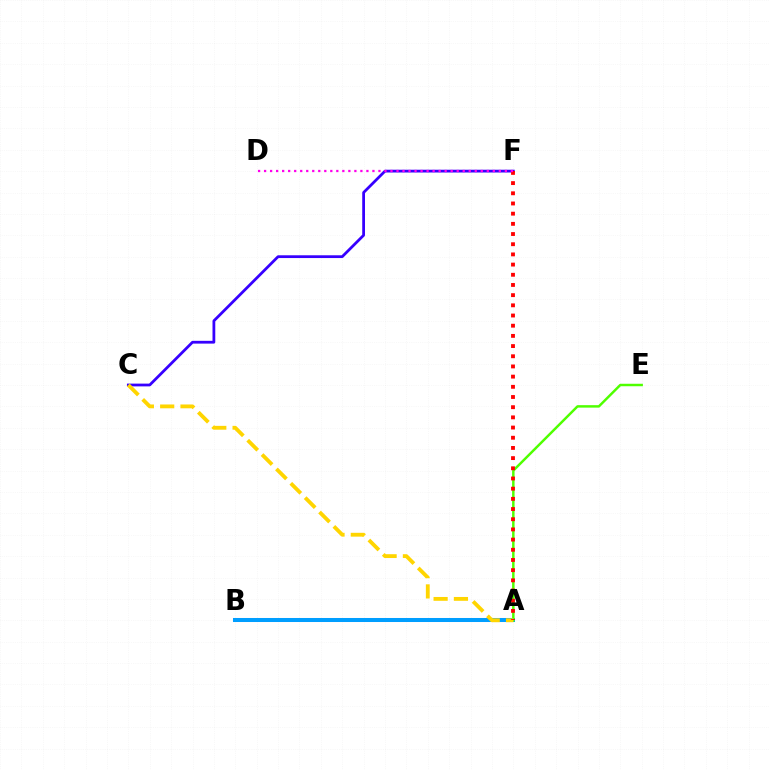{('A', 'B'): [{'color': '#00ff86', 'line_style': 'dashed', 'thickness': 2.08}, {'color': '#009eff', 'line_style': 'solid', 'thickness': 2.9}], ('C', 'F'): [{'color': '#3700ff', 'line_style': 'solid', 'thickness': 2.0}], ('A', 'E'): [{'color': '#4fff00', 'line_style': 'solid', 'thickness': 1.78}], ('A', 'C'): [{'color': '#ffd500', 'line_style': 'dashed', 'thickness': 2.76}], ('A', 'F'): [{'color': '#ff0000', 'line_style': 'dotted', 'thickness': 2.77}], ('D', 'F'): [{'color': '#ff00ed', 'line_style': 'dotted', 'thickness': 1.64}]}